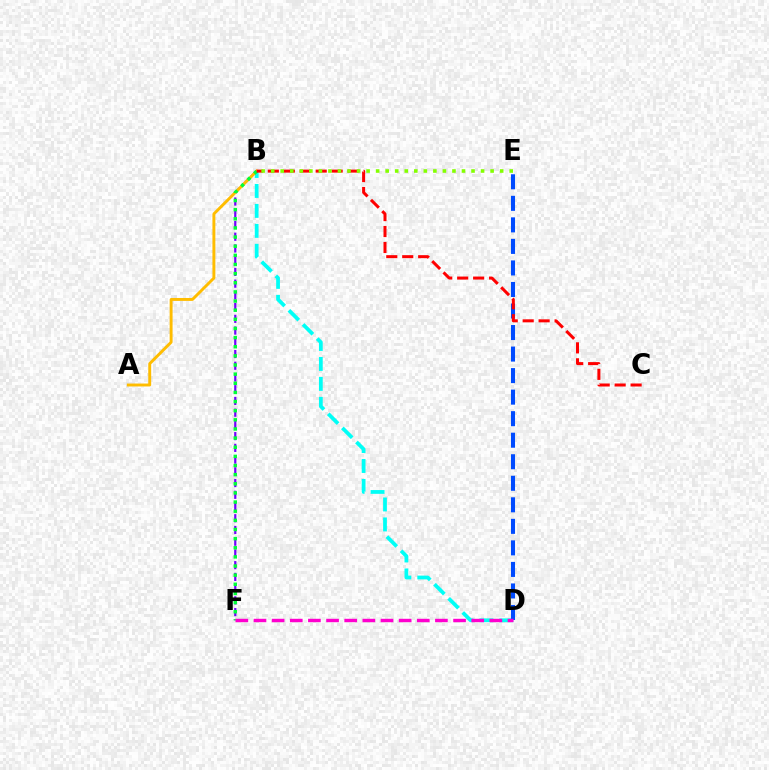{('B', 'F'): [{'color': '#7200ff', 'line_style': 'dashed', 'thickness': 1.59}, {'color': '#00ff39', 'line_style': 'dotted', 'thickness': 2.48}], ('B', 'D'): [{'color': '#00fff6', 'line_style': 'dashed', 'thickness': 2.71}], ('A', 'B'): [{'color': '#ffbd00', 'line_style': 'solid', 'thickness': 2.1}], ('D', 'E'): [{'color': '#004bff', 'line_style': 'dashed', 'thickness': 2.93}], ('D', 'F'): [{'color': '#ff00cf', 'line_style': 'dashed', 'thickness': 2.46}], ('B', 'C'): [{'color': '#ff0000', 'line_style': 'dashed', 'thickness': 2.17}], ('B', 'E'): [{'color': '#84ff00', 'line_style': 'dotted', 'thickness': 2.59}]}